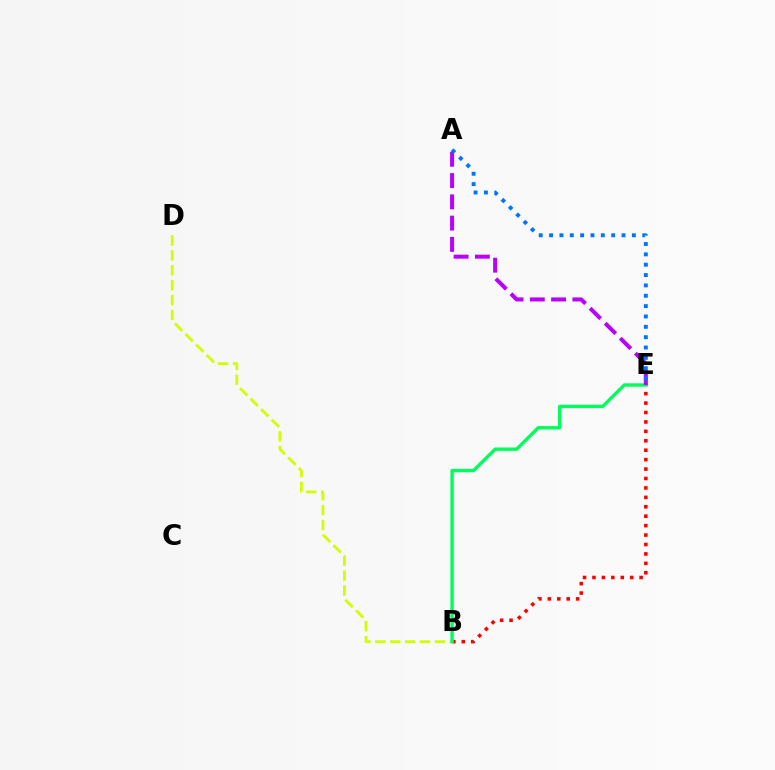{('B', 'D'): [{'color': '#d1ff00', 'line_style': 'dashed', 'thickness': 2.02}], ('B', 'E'): [{'color': '#ff0000', 'line_style': 'dotted', 'thickness': 2.56}, {'color': '#00ff5c', 'line_style': 'solid', 'thickness': 2.43}], ('A', 'E'): [{'color': '#b900ff', 'line_style': 'dashed', 'thickness': 2.89}, {'color': '#0074ff', 'line_style': 'dotted', 'thickness': 2.81}]}